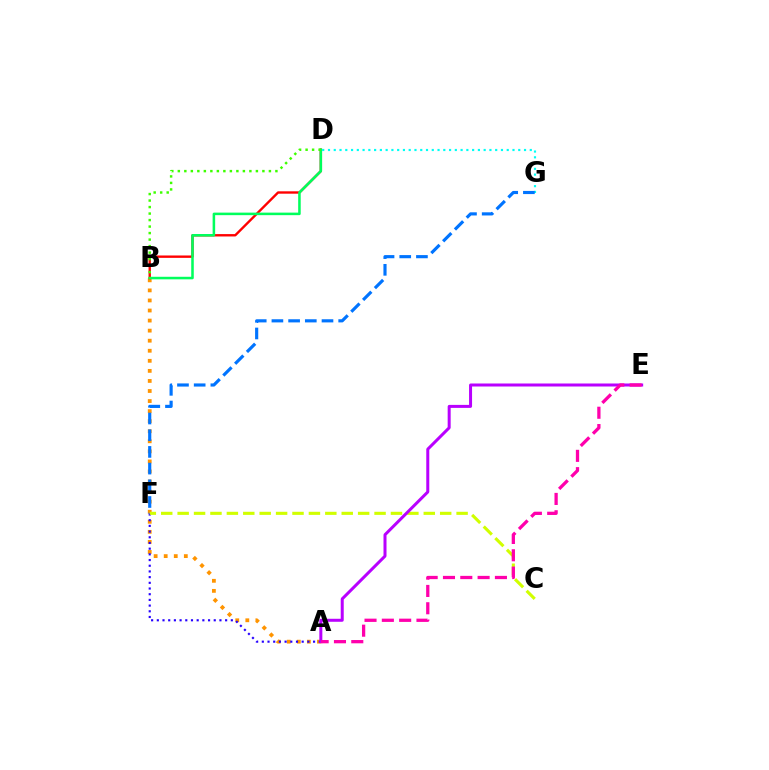{('D', 'G'): [{'color': '#00fff6', 'line_style': 'dotted', 'thickness': 1.57}], ('A', 'B'): [{'color': '#ff9400', 'line_style': 'dotted', 'thickness': 2.73}], ('F', 'G'): [{'color': '#0074ff', 'line_style': 'dashed', 'thickness': 2.27}], ('A', 'F'): [{'color': '#2500ff', 'line_style': 'dotted', 'thickness': 1.55}], ('B', 'D'): [{'color': '#ff0000', 'line_style': 'solid', 'thickness': 1.71}, {'color': '#00ff5c', 'line_style': 'solid', 'thickness': 1.83}, {'color': '#3dff00', 'line_style': 'dotted', 'thickness': 1.77}], ('C', 'F'): [{'color': '#d1ff00', 'line_style': 'dashed', 'thickness': 2.23}], ('A', 'E'): [{'color': '#b900ff', 'line_style': 'solid', 'thickness': 2.16}, {'color': '#ff00ac', 'line_style': 'dashed', 'thickness': 2.35}]}